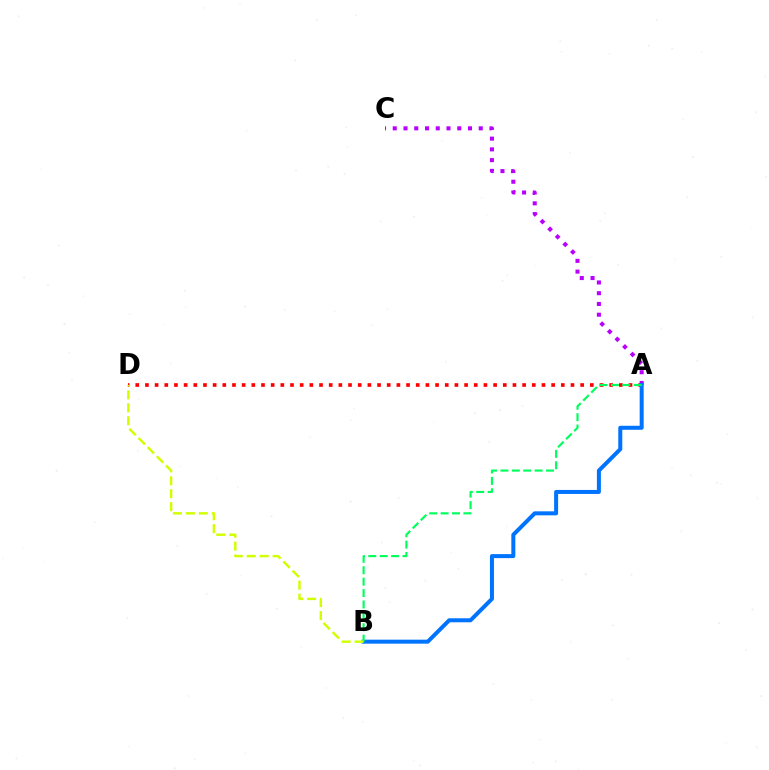{('A', 'C'): [{'color': '#b900ff', 'line_style': 'dotted', 'thickness': 2.92}], ('A', 'D'): [{'color': '#ff0000', 'line_style': 'dotted', 'thickness': 2.63}], ('A', 'B'): [{'color': '#0074ff', 'line_style': 'solid', 'thickness': 2.88}, {'color': '#00ff5c', 'line_style': 'dashed', 'thickness': 1.55}], ('B', 'D'): [{'color': '#d1ff00', 'line_style': 'dashed', 'thickness': 1.76}]}